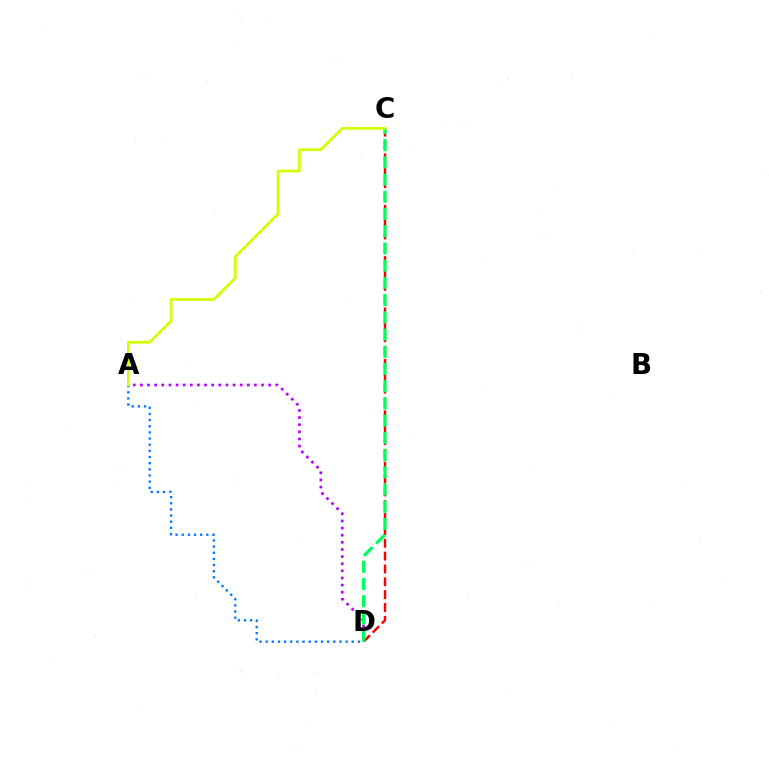{('C', 'D'): [{'color': '#ff0000', 'line_style': 'dashed', 'thickness': 1.75}, {'color': '#00ff5c', 'line_style': 'dashed', 'thickness': 2.34}], ('A', 'D'): [{'color': '#b900ff', 'line_style': 'dotted', 'thickness': 1.94}, {'color': '#0074ff', 'line_style': 'dotted', 'thickness': 1.67}], ('A', 'C'): [{'color': '#d1ff00', 'line_style': 'solid', 'thickness': 1.94}]}